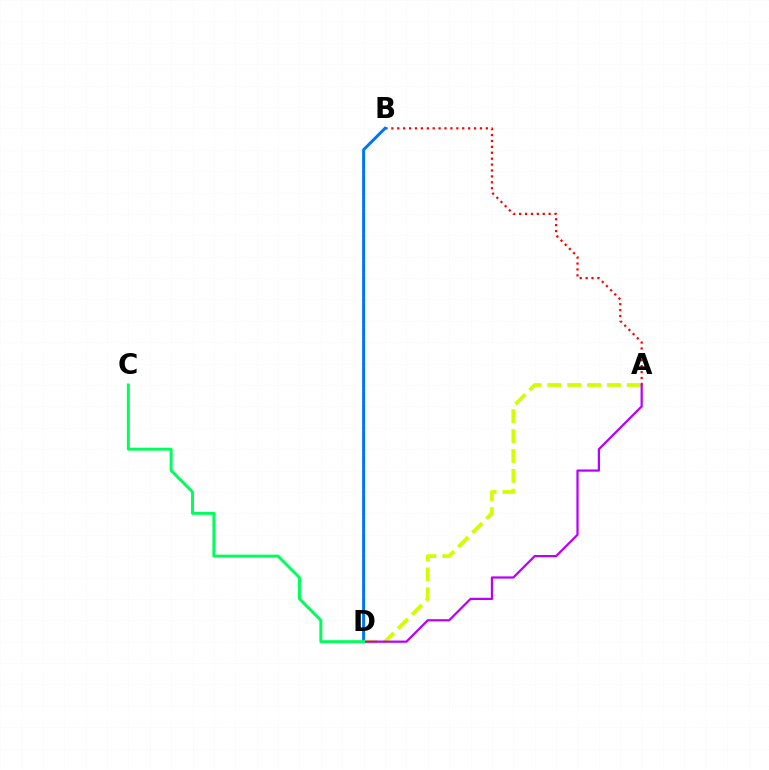{('A', 'B'): [{'color': '#ff0000', 'line_style': 'dotted', 'thickness': 1.6}], ('B', 'D'): [{'color': '#0074ff', 'line_style': 'solid', 'thickness': 2.14}], ('A', 'D'): [{'color': '#d1ff00', 'line_style': 'dashed', 'thickness': 2.7}, {'color': '#b900ff', 'line_style': 'solid', 'thickness': 1.61}], ('C', 'D'): [{'color': '#00ff5c', 'line_style': 'solid', 'thickness': 2.14}]}